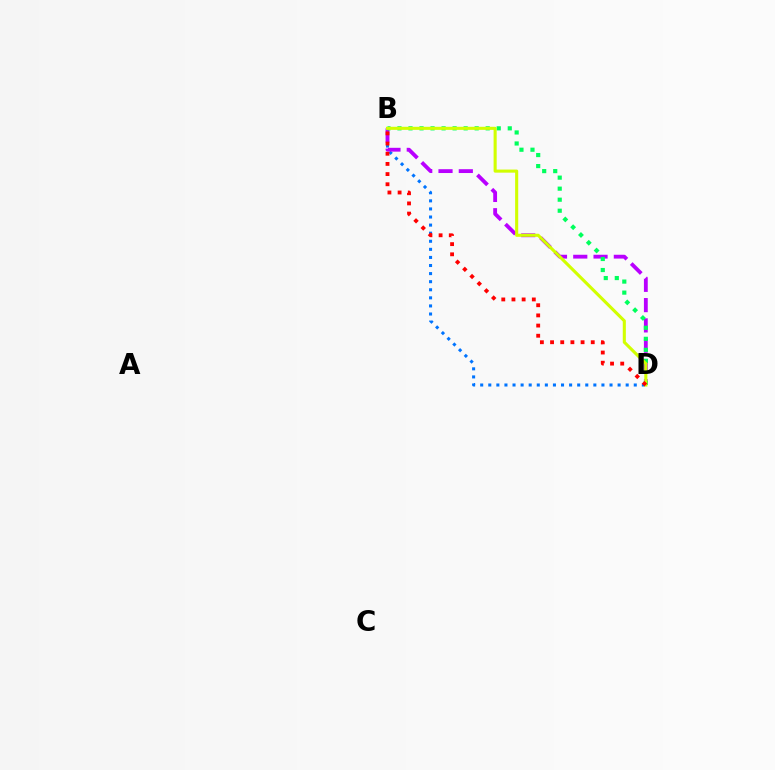{('B', 'D'): [{'color': '#0074ff', 'line_style': 'dotted', 'thickness': 2.2}, {'color': '#b900ff', 'line_style': 'dashed', 'thickness': 2.76}, {'color': '#00ff5c', 'line_style': 'dotted', 'thickness': 3.0}, {'color': '#d1ff00', 'line_style': 'solid', 'thickness': 2.22}, {'color': '#ff0000', 'line_style': 'dotted', 'thickness': 2.76}]}